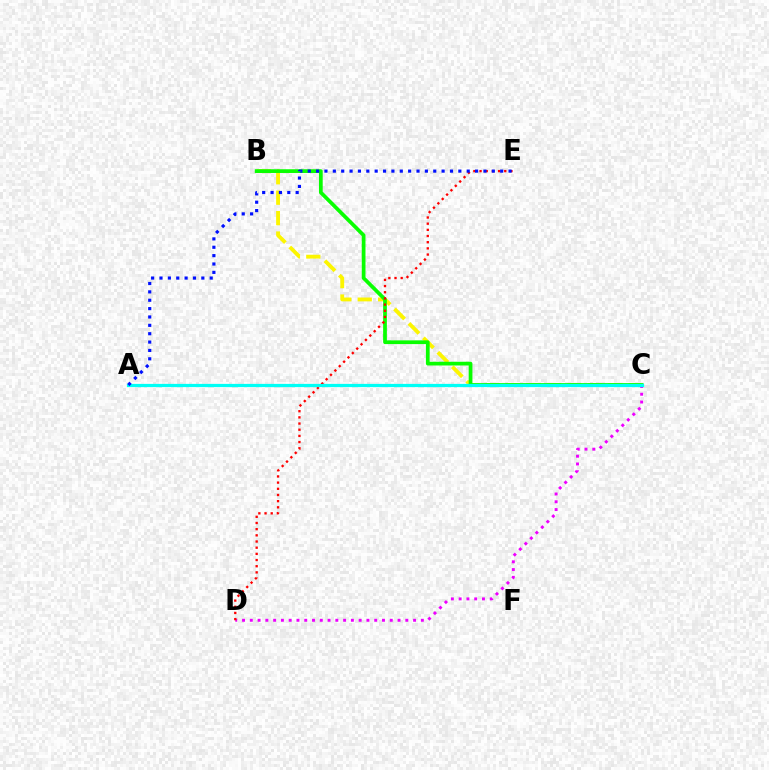{('B', 'C'): [{'color': '#fcf500', 'line_style': 'dashed', 'thickness': 2.77}, {'color': '#08ff00', 'line_style': 'solid', 'thickness': 2.69}], ('C', 'D'): [{'color': '#ee00ff', 'line_style': 'dotted', 'thickness': 2.11}], ('D', 'E'): [{'color': '#ff0000', 'line_style': 'dotted', 'thickness': 1.68}], ('A', 'C'): [{'color': '#00fff6', 'line_style': 'solid', 'thickness': 2.33}], ('A', 'E'): [{'color': '#0010ff', 'line_style': 'dotted', 'thickness': 2.27}]}